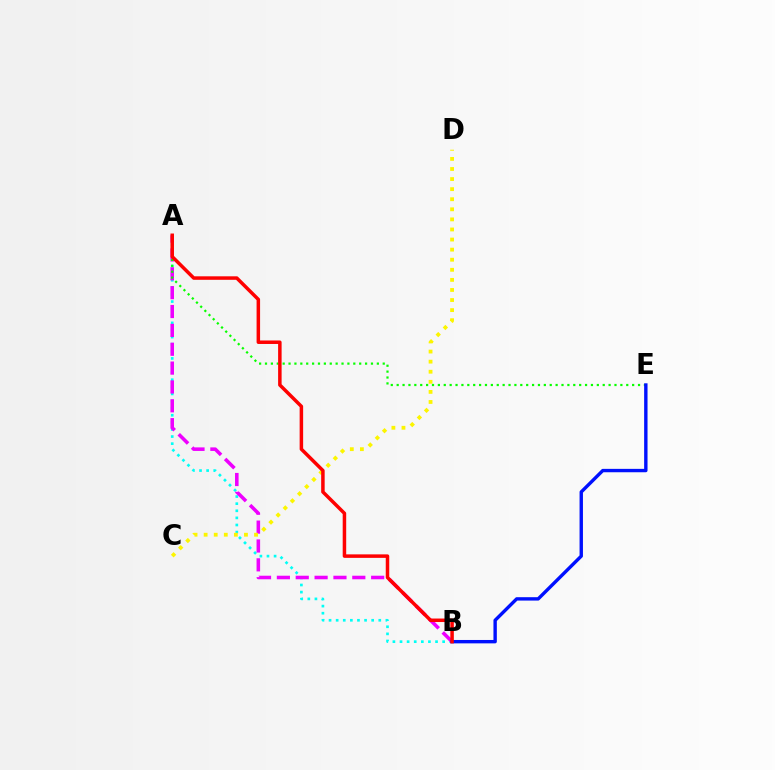{('A', 'B'): [{'color': '#00fff6', 'line_style': 'dotted', 'thickness': 1.93}, {'color': '#ee00ff', 'line_style': 'dashed', 'thickness': 2.56}, {'color': '#ff0000', 'line_style': 'solid', 'thickness': 2.52}], ('A', 'E'): [{'color': '#08ff00', 'line_style': 'dotted', 'thickness': 1.6}], ('B', 'E'): [{'color': '#0010ff', 'line_style': 'solid', 'thickness': 2.44}], ('C', 'D'): [{'color': '#fcf500', 'line_style': 'dotted', 'thickness': 2.74}]}